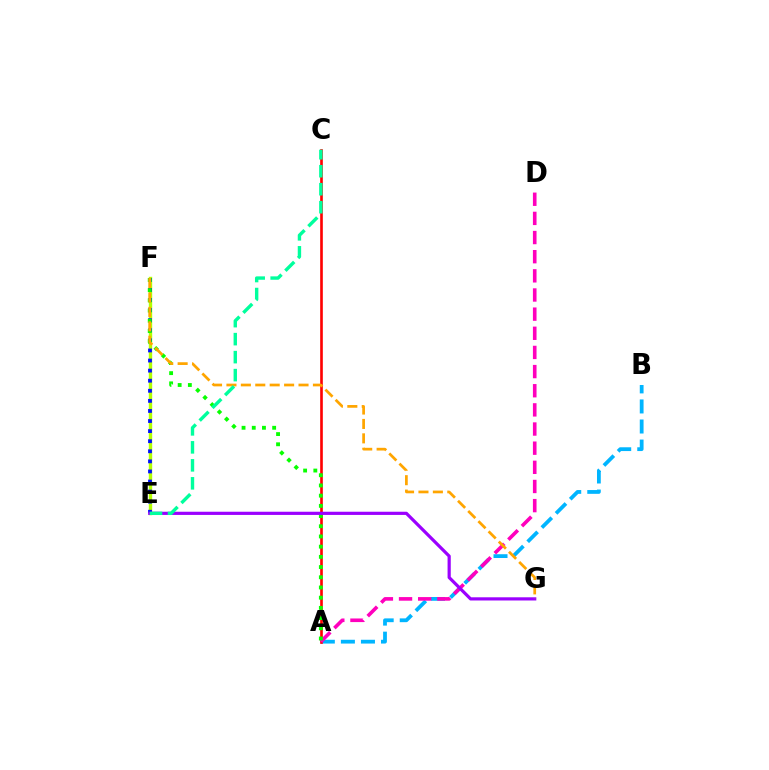{('A', 'B'): [{'color': '#00b5ff', 'line_style': 'dashed', 'thickness': 2.72}], ('A', 'C'): [{'color': '#ff0000', 'line_style': 'solid', 'thickness': 1.9}], ('E', 'F'): [{'color': '#b3ff00', 'line_style': 'solid', 'thickness': 2.44}, {'color': '#0010ff', 'line_style': 'dotted', 'thickness': 2.74}], ('A', 'D'): [{'color': '#ff00bd', 'line_style': 'dashed', 'thickness': 2.6}], ('A', 'F'): [{'color': '#08ff00', 'line_style': 'dotted', 'thickness': 2.77}], ('E', 'G'): [{'color': '#9b00ff', 'line_style': 'solid', 'thickness': 2.3}], ('F', 'G'): [{'color': '#ffa500', 'line_style': 'dashed', 'thickness': 1.96}], ('C', 'E'): [{'color': '#00ff9d', 'line_style': 'dashed', 'thickness': 2.44}]}